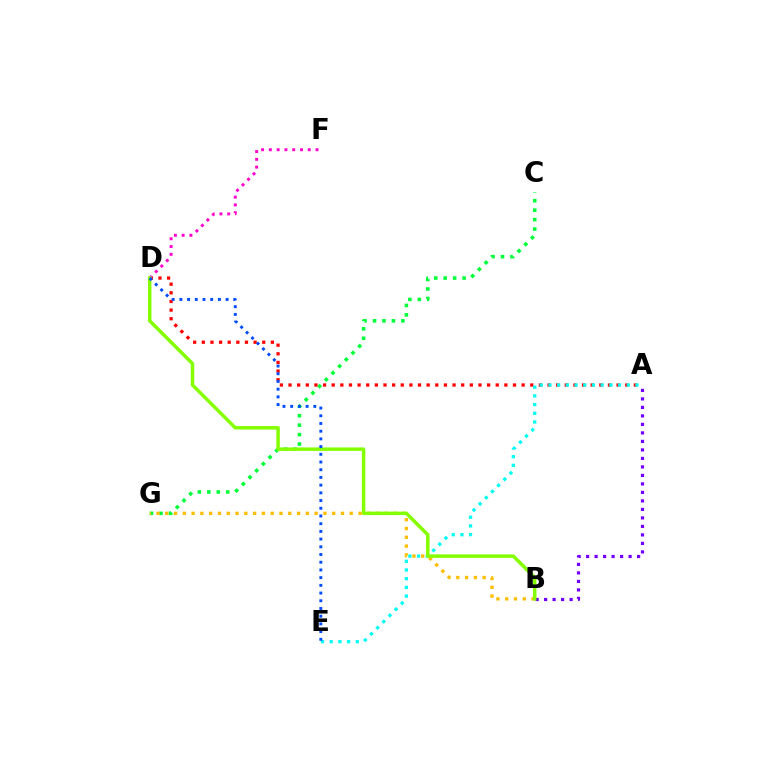{('A', 'B'): [{'color': '#7200ff', 'line_style': 'dotted', 'thickness': 2.31}], ('C', 'G'): [{'color': '#00ff39', 'line_style': 'dotted', 'thickness': 2.57}], ('B', 'G'): [{'color': '#ffbd00', 'line_style': 'dotted', 'thickness': 2.39}], ('A', 'D'): [{'color': '#ff0000', 'line_style': 'dotted', 'thickness': 2.35}], ('A', 'E'): [{'color': '#00fff6', 'line_style': 'dotted', 'thickness': 2.36}], ('D', 'F'): [{'color': '#ff00cf', 'line_style': 'dotted', 'thickness': 2.11}], ('B', 'D'): [{'color': '#84ff00', 'line_style': 'solid', 'thickness': 2.51}], ('D', 'E'): [{'color': '#004bff', 'line_style': 'dotted', 'thickness': 2.09}]}